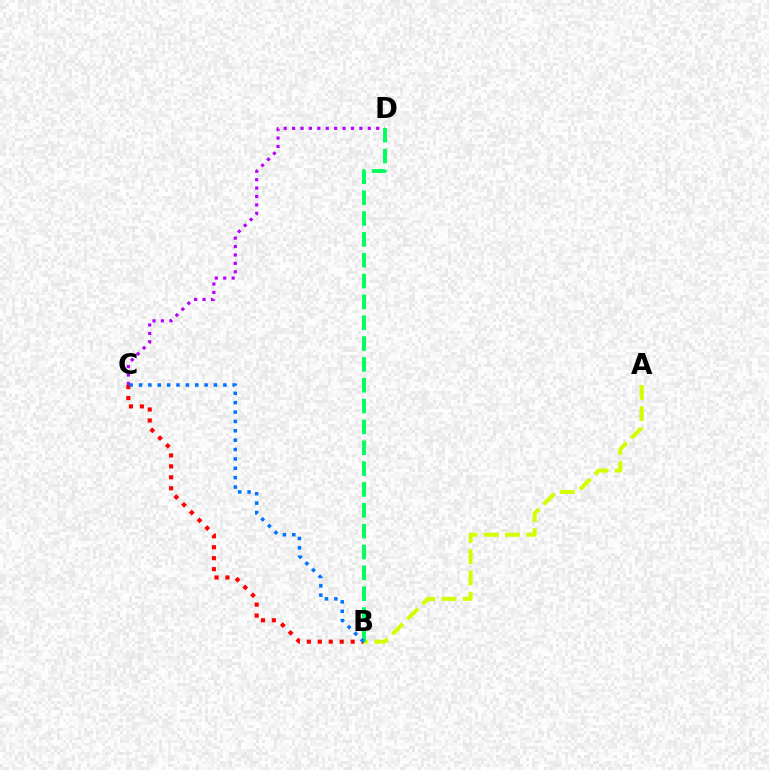{('C', 'D'): [{'color': '#b900ff', 'line_style': 'dotted', 'thickness': 2.29}], ('A', 'B'): [{'color': '#d1ff00', 'line_style': 'dashed', 'thickness': 2.89}], ('B', 'D'): [{'color': '#00ff5c', 'line_style': 'dashed', 'thickness': 2.83}], ('B', 'C'): [{'color': '#ff0000', 'line_style': 'dotted', 'thickness': 2.98}, {'color': '#0074ff', 'line_style': 'dotted', 'thickness': 2.55}]}